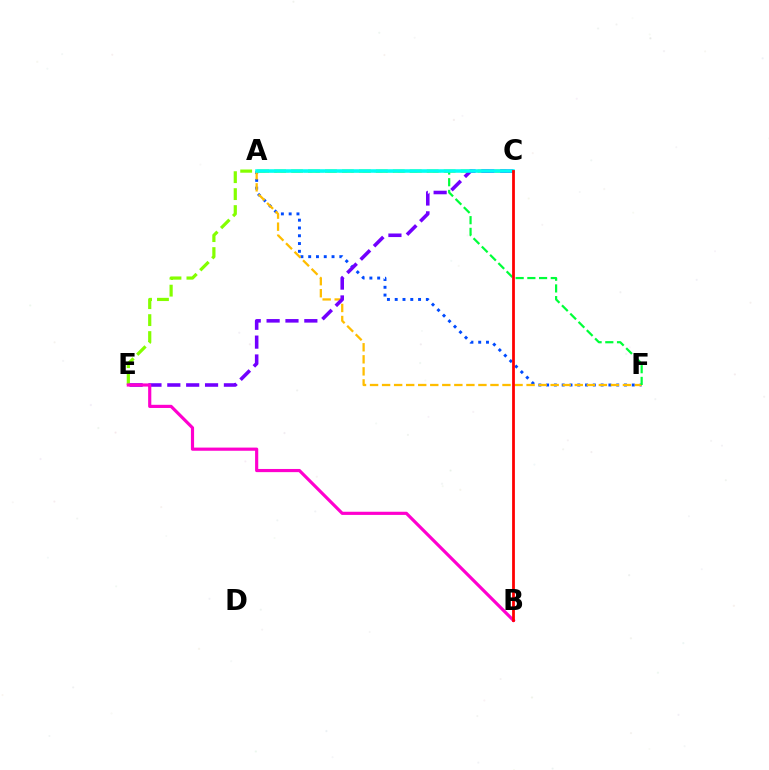{('C', 'E'): [{'color': '#84ff00', 'line_style': 'dashed', 'thickness': 2.3}, {'color': '#7200ff', 'line_style': 'dashed', 'thickness': 2.56}], ('A', 'F'): [{'color': '#004bff', 'line_style': 'dotted', 'thickness': 2.12}, {'color': '#ffbd00', 'line_style': 'dashed', 'thickness': 1.64}, {'color': '#00ff39', 'line_style': 'dashed', 'thickness': 1.59}], ('B', 'E'): [{'color': '#ff00cf', 'line_style': 'solid', 'thickness': 2.28}], ('A', 'C'): [{'color': '#00fff6', 'line_style': 'solid', 'thickness': 2.54}], ('B', 'C'): [{'color': '#ff0000', 'line_style': 'solid', 'thickness': 2.0}]}